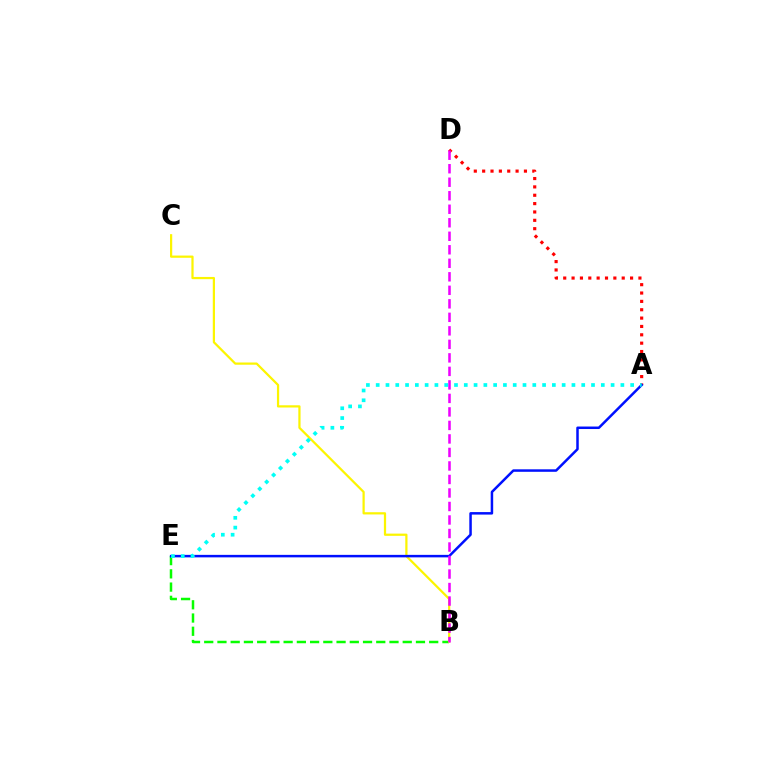{('B', 'E'): [{'color': '#08ff00', 'line_style': 'dashed', 'thickness': 1.8}], ('B', 'C'): [{'color': '#fcf500', 'line_style': 'solid', 'thickness': 1.6}], ('A', 'D'): [{'color': '#ff0000', 'line_style': 'dotted', 'thickness': 2.27}], ('A', 'E'): [{'color': '#0010ff', 'line_style': 'solid', 'thickness': 1.8}, {'color': '#00fff6', 'line_style': 'dotted', 'thickness': 2.66}], ('B', 'D'): [{'color': '#ee00ff', 'line_style': 'dashed', 'thickness': 1.84}]}